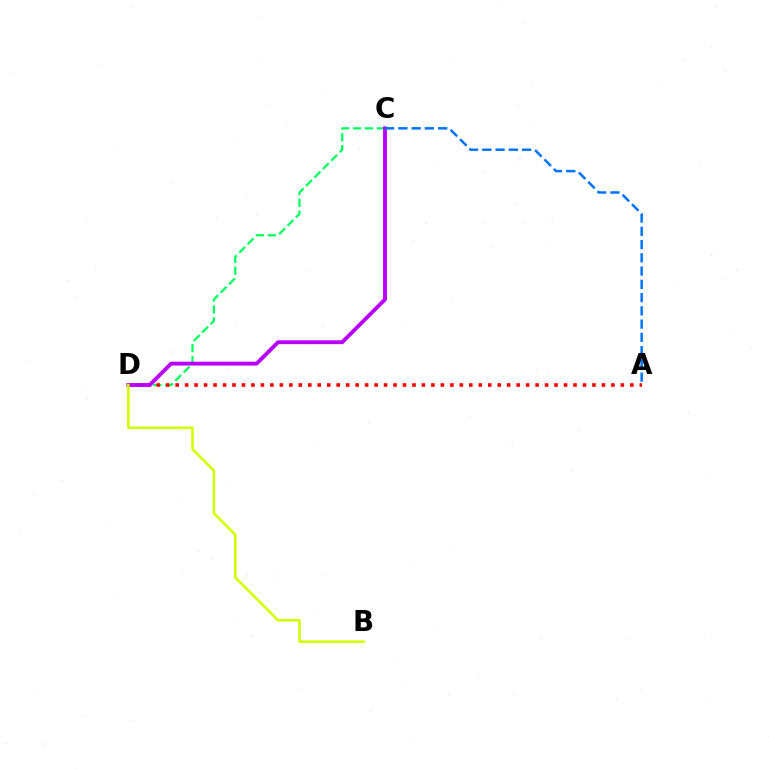{('C', 'D'): [{'color': '#00ff5c', 'line_style': 'dashed', 'thickness': 1.62}, {'color': '#b900ff', 'line_style': 'solid', 'thickness': 2.78}], ('A', 'D'): [{'color': '#ff0000', 'line_style': 'dotted', 'thickness': 2.57}], ('A', 'C'): [{'color': '#0074ff', 'line_style': 'dashed', 'thickness': 1.8}], ('B', 'D'): [{'color': '#d1ff00', 'line_style': 'solid', 'thickness': 1.84}]}